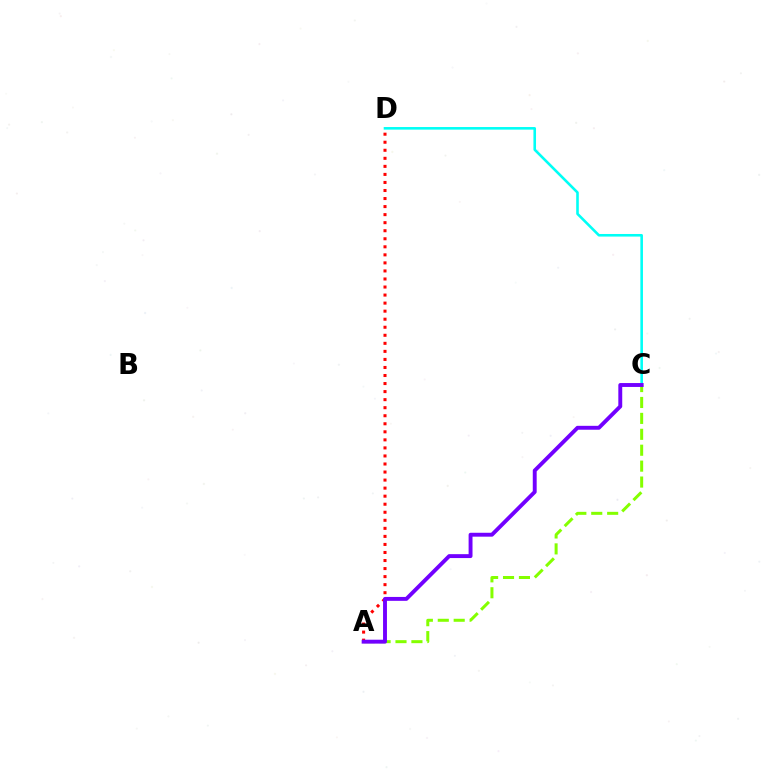{('A', 'C'): [{'color': '#84ff00', 'line_style': 'dashed', 'thickness': 2.16}, {'color': '#7200ff', 'line_style': 'solid', 'thickness': 2.81}], ('A', 'D'): [{'color': '#ff0000', 'line_style': 'dotted', 'thickness': 2.19}], ('C', 'D'): [{'color': '#00fff6', 'line_style': 'solid', 'thickness': 1.87}]}